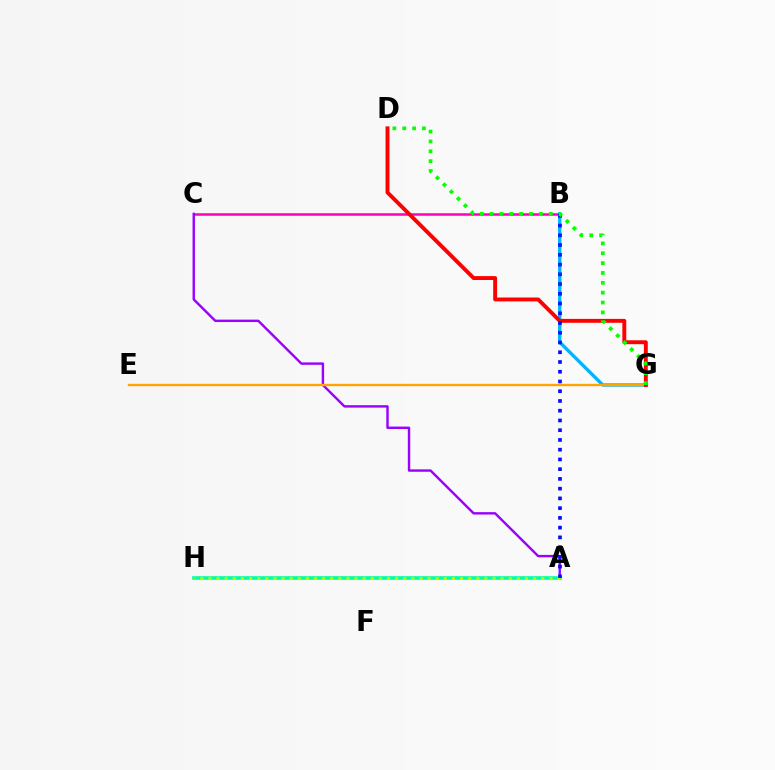{('B', 'G'): [{'color': '#00b5ff', 'line_style': 'solid', 'thickness': 2.42}], ('B', 'C'): [{'color': '#ff00bd', 'line_style': 'solid', 'thickness': 1.81}], ('A', 'C'): [{'color': '#9b00ff', 'line_style': 'solid', 'thickness': 1.74}], ('A', 'H'): [{'color': '#00ff9d', 'line_style': 'solid', 'thickness': 2.61}, {'color': '#b3ff00', 'line_style': 'dotted', 'thickness': 2.21}], ('E', 'G'): [{'color': '#ffa500', 'line_style': 'solid', 'thickness': 1.68}], ('D', 'G'): [{'color': '#ff0000', 'line_style': 'solid', 'thickness': 2.81}, {'color': '#08ff00', 'line_style': 'dotted', 'thickness': 2.68}], ('A', 'B'): [{'color': '#0010ff', 'line_style': 'dotted', 'thickness': 2.65}]}